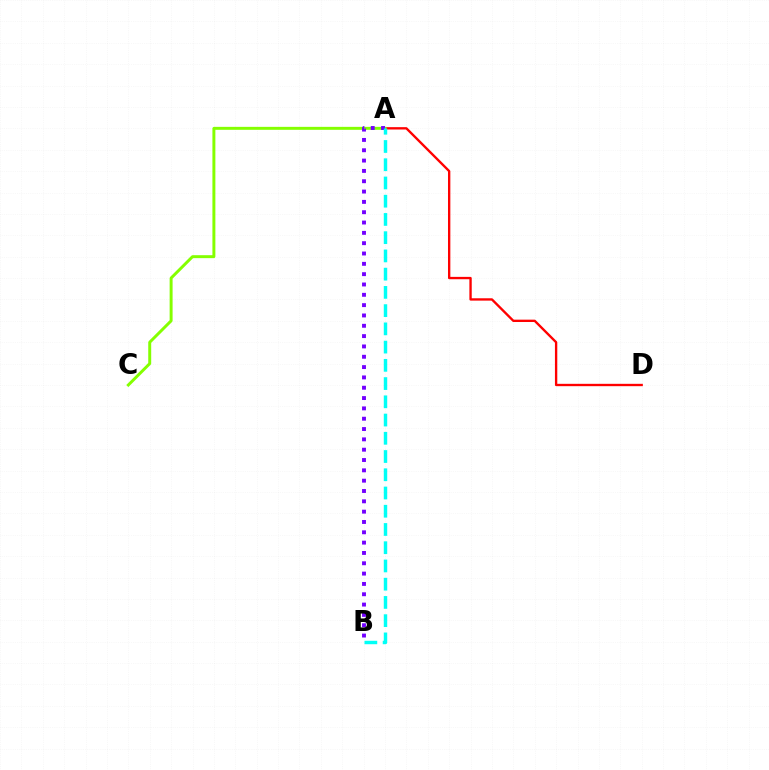{('A', 'D'): [{'color': '#ff0000', 'line_style': 'solid', 'thickness': 1.69}], ('A', 'C'): [{'color': '#84ff00', 'line_style': 'solid', 'thickness': 2.13}], ('A', 'B'): [{'color': '#7200ff', 'line_style': 'dotted', 'thickness': 2.81}, {'color': '#00fff6', 'line_style': 'dashed', 'thickness': 2.48}]}